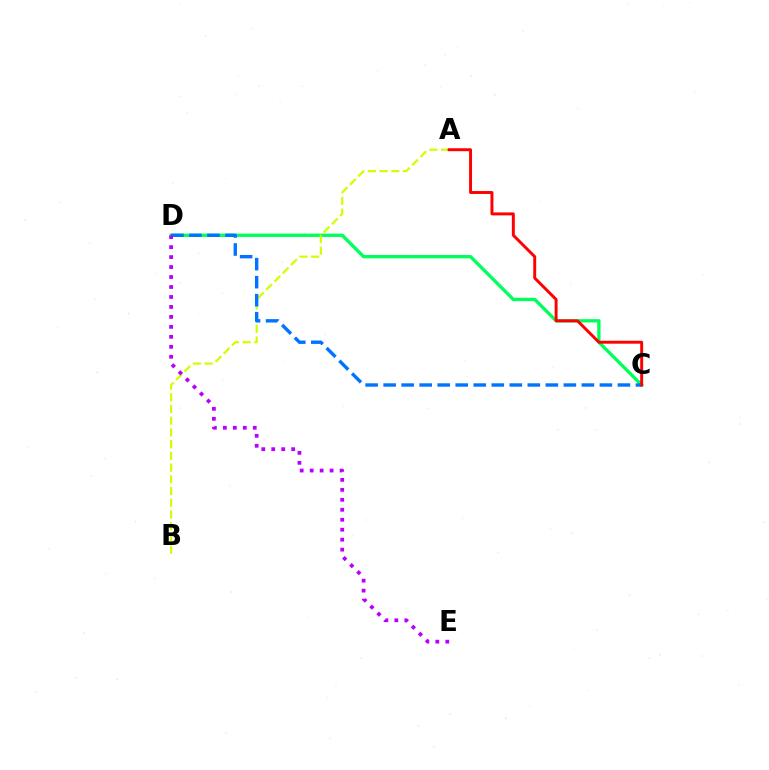{('C', 'D'): [{'color': '#00ff5c', 'line_style': 'solid', 'thickness': 2.39}, {'color': '#0074ff', 'line_style': 'dashed', 'thickness': 2.45}], ('A', 'B'): [{'color': '#d1ff00', 'line_style': 'dashed', 'thickness': 1.59}], ('D', 'E'): [{'color': '#b900ff', 'line_style': 'dotted', 'thickness': 2.71}], ('A', 'C'): [{'color': '#ff0000', 'line_style': 'solid', 'thickness': 2.12}]}